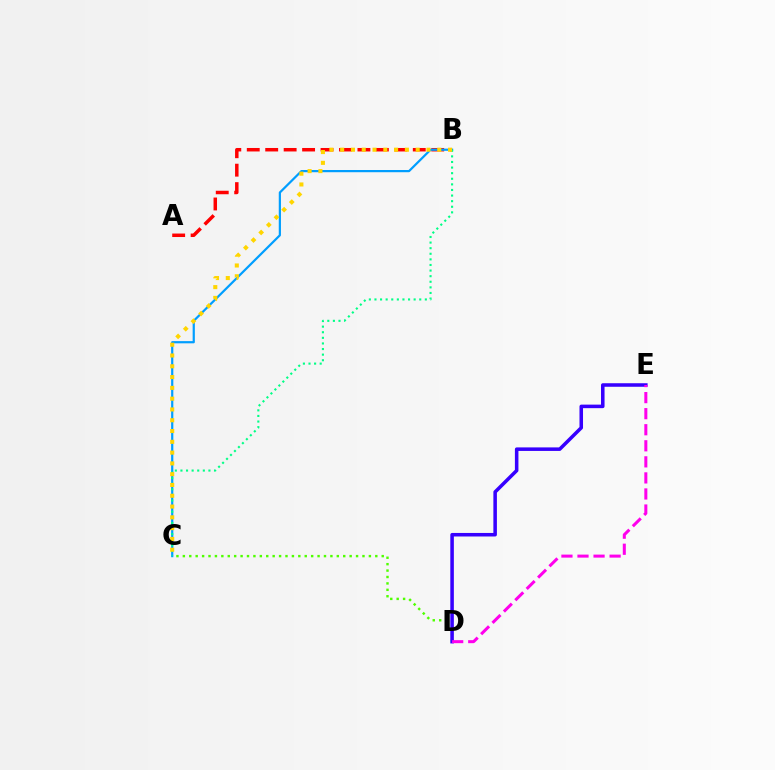{('C', 'D'): [{'color': '#4fff00', 'line_style': 'dotted', 'thickness': 1.74}], ('D', 'E'): [{'color': '#3700ff', 'line_style': 'solid', 'thickness': 2.55}, {'color': '#ff00ed', 'line_style': 'dashed', 'thickness': 2.18}], ('A', 'B'): [{'color': '#ff0000', 'line_style': 'dashed', 'thickness': 2.51}], ('B', 'C'): [{'color': '#009eff', 'line_style': 'solid', 'thickness': 1.59}, {'color': '#00ff86', 'line_style': 'dotted', 'thickness': 1.52}, {'color': '#ffd500', 'line_style': 'dotted', 'thickness': 2.93}]}